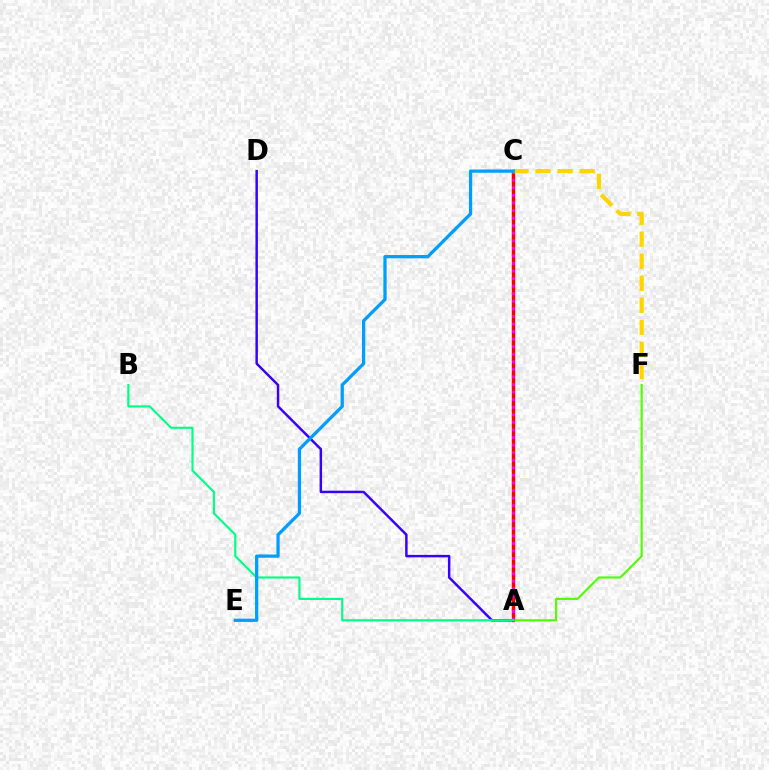{('A', 'C'): [{'color': '#ff0000', 'line_style': 'solid', 'thickness': 2.46}, {'color': '#ff00ed', 'line_style': 'dotted', 'thickness': 2.06}], ('A', 'D'): [{'color': '#3700ff', 'line_style': 'solid', 'thickness': 1.77}], ('A', 'F'): [{'color': '#4fff00', 'line_style': 'solid', 'thickness': 1.54}], ('A', 'B'): [{'color': '#00ff86', 'line_style': 'solid', 'thickness': 1.55}], ('C', 'F'): [{'color': '#ffd500', 'line_style': 'dashed', 'thickness': 2.99}], ('C', 'E'): [{'color': '#009eff', 'line_style': 'solid', 'thickness': 2.35}]}